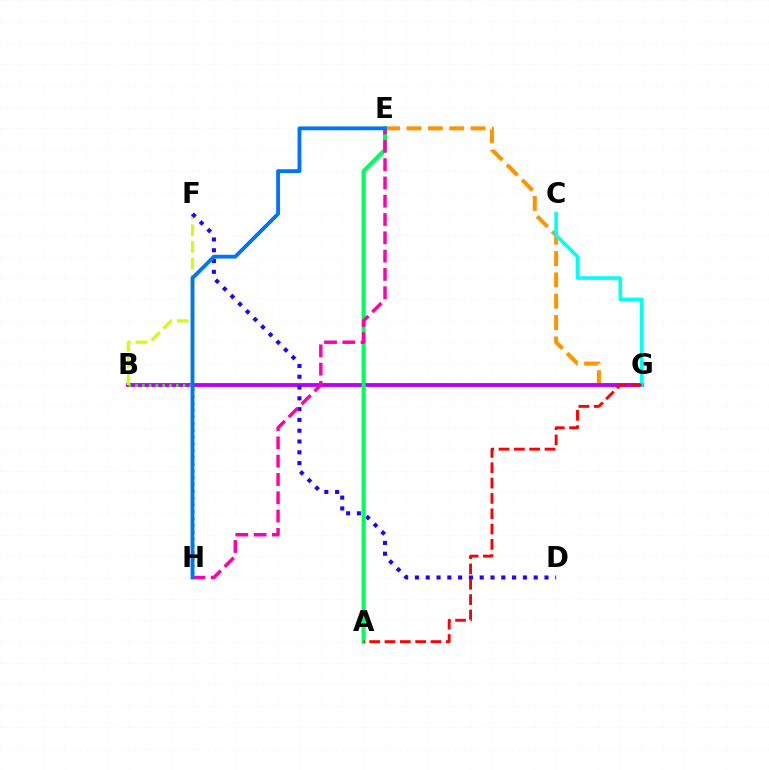{('E', 'G'): [{'color': '#ff9400', 'line_style': 'dashed', 'thickness': 2.9}], ('B', 'G'): [{'color': '#b900ff', 'line_style': 'solid', 'thickness': 2.77}], ('C', 'G'): [{'color': '#00fff6', 'line_style': 'solid', 'thickness': 2.62}], ('B', 'H'): [{'color': '#3dff00', 'line_style': 'dotted', 'thickness': 1.84}], ('B', 'F'): [{'color': '#d1ff00', 'line_style': 'dashed', 'thickness': 2.27}], ('D', 'F'): [{'color': '#2500ff', 'line_style': 'dotted', 'thickness': 2.93}], ('A', 'E'): [{'color': '#00ff5c', 'line_style': 'solid', 'thickness': 2.96}], ('E', 'H'): [{'color': '#ff00ac', 'line_style': 'dashed', 'thickness': 2.49}, {'color': '#0074ff', 'line_style': 'solid', 'thickness': 2.75}], ('A', 'G'): [{'color': '#ff0000', 'line_style': 'dashed', 'thickness': 2.08}]}